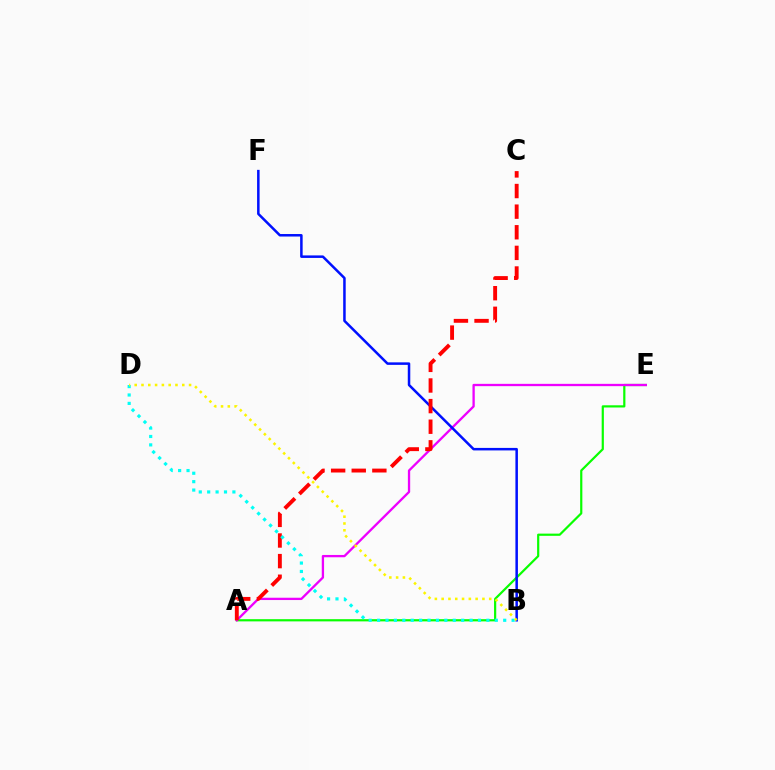{('A', 'E'): [{'color': '#08ff00', 'line_style': 'solid', 'thickness': 1.58}, {'color': '#ee00ff', 'line_style': 'solid', 'thickness': 1.66}], ('B', 'F'): [{'color': '#0010ff', 'line_style': 'solid', 'thickness': 1.81}], ('A', 'C'): [{'color': '#ff0000', 'line_style': 'dashed', 'thickness': 2.8}], ('B', 'D'): [{'color': '#00fff6', 'line_style': 'dotted', 'thickness': 2.28}, {'color': '#fcf500', 'line_style': 'dotted', 'thickness': 1.85}]}